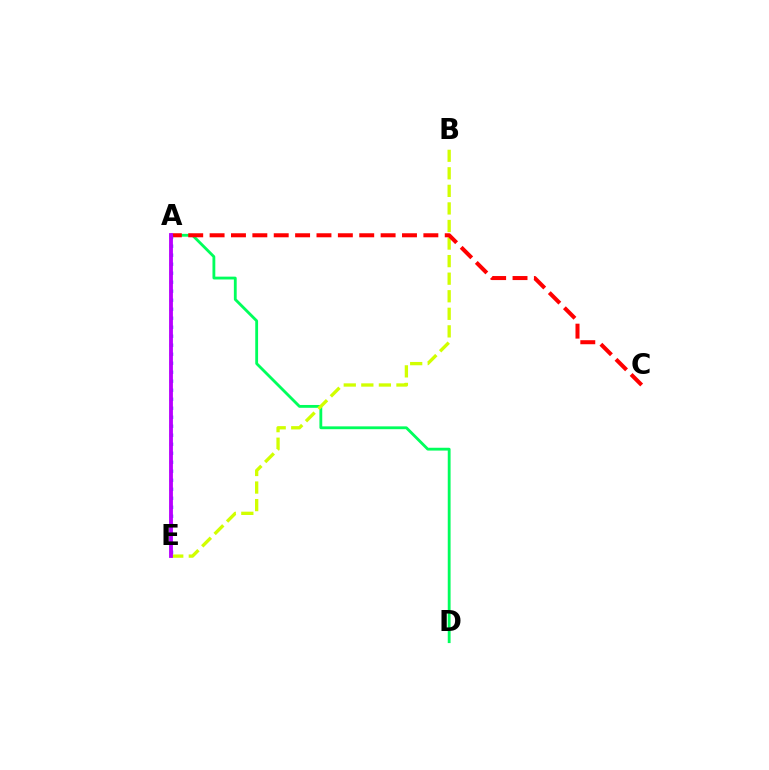{('A', 'D'): [{'color': '#00ff5c', 'line_style': 'solid', 'thickness': 2.03}], ('B', 'E'): [{'color': '#d1ff00', 'line_style': 'dashed', 'thickness': 2.39}], ('A', 'C'): [{'color': '#ff0000', 'line_style': 'dashed', 'thickness': 2.9}], ('A', 'E'): [{'color': '#0074ff', 'line_style': 'dotted', 'thickness': 2.45}, {'color': '#b900ff', 'line_style': 'solid', 'thickness': 2.76}]}